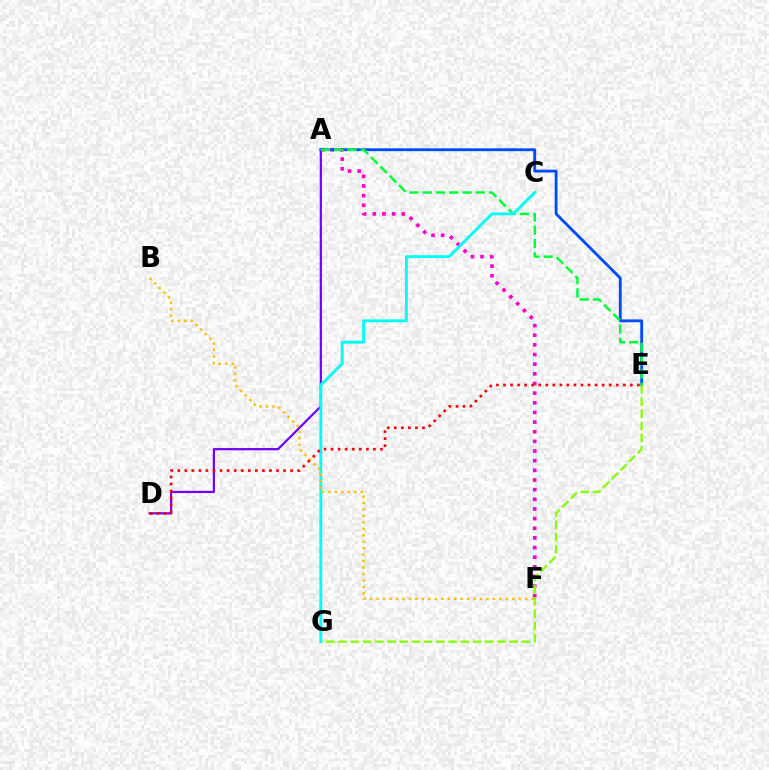{('A', 'D'): [{'color': '#7200ff', 'line_style': 'solid', 'thickness': 1.6}], ('A', 'F'): [{'color': '#ff00cf', 'line_style': 'dotted', 'thickness': 2.62}], ('A', 'E'): [{'color': '#004bff', 'line_style': 'solid', 'thickness': 2.04}, {'color': '#00ff39', 'line_style': 'dashed', 'thickness': 1.8}], ('E', 'G'): [{'color': '#84ff00', 'line_style': 'dashed', 'thickness': 1.66}], ('C', 'G'): [{'color': '#00fff6', 'line_style': 'solid', 'thickness': 2.09}], ('B', 'F'): [{'color': '#ffbd00', 'line_style': 'dotted', 'thickness': 1.76}], ('D', 'E'): [{'color': '#ff0000', 'line_style': 'dotted', 'thickness': 1.92}]}